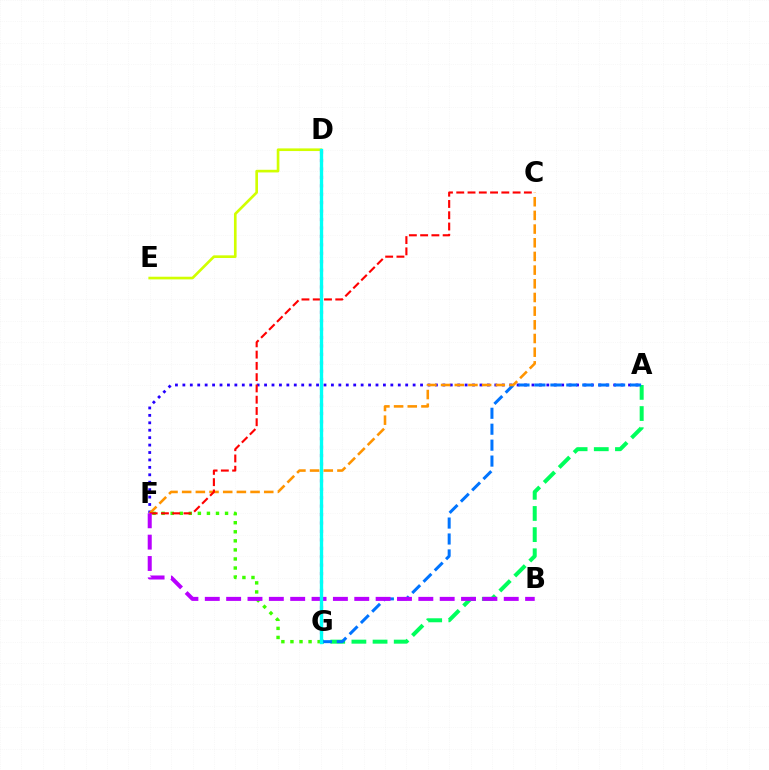{('D', 'G'): [{'color': '#ff00ac', 'line_style': 'dotted', 'thickness': 2.29}, {'color': '#00fff6', 'line_style': 'solid', 'thickness': 2.4}], ('F', 'G'): [{'color': '#3dff00', 'line_style': 'dotted', 'thickness': 2.46}], ('A', 'G'): [{'color': '#00ff5c', 'line_style': 'dashed', 'thickness': 2.87}, {'color': '#0074ff', 'line_style': 'dashed', 'thickness': 2.17}], ('D', 'E'): [{'color': '#d1ff00', 'line_style': 'solid', 'thickness': 1.91}], ('A', 'F'): [{'color': '#2500ff', 'line_style': 'dotted', 'thickness': 2.02}], ('C', 'F'): [{'color': '#ff9400', 'line_style': 'dashed', 'thickness': 1.86}, {'color': '#ff0000', 'line_style': 'dashed', 'thickness': 1.53}], ('B', 'F'): [{'color': '#b900ff', 'line_style': 'dashed', 'thickness': 2.9}]}